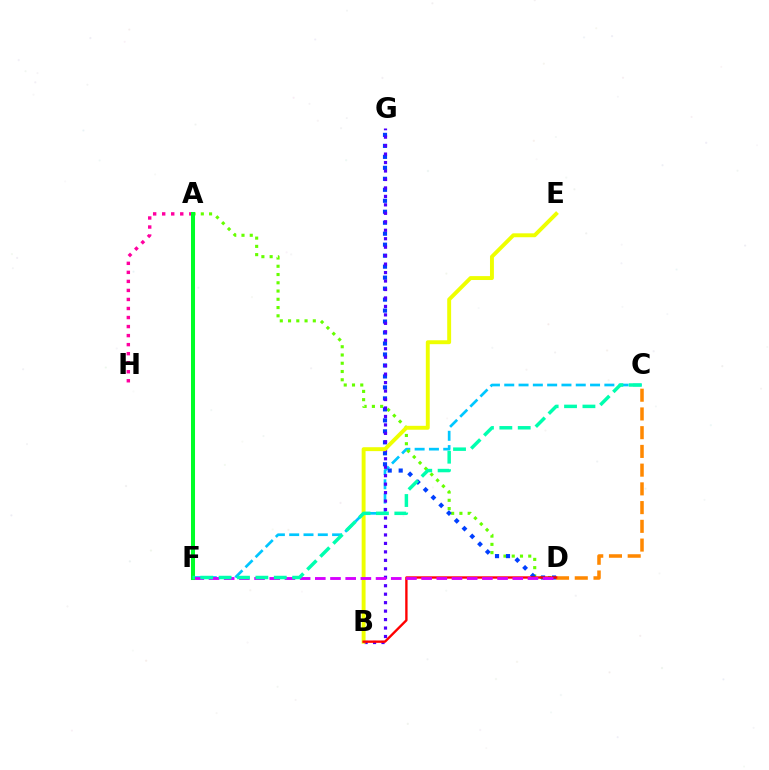{('C', 'F'): [{'color': '#00c7ff', 'line_style': 'dashed', 'thickness': 1.94}, {'color': '#00ffaf', 'line_style': 'dashed', 'thickness': 2.5}], ('A', 'D'): [{'color': '#66ff00', 'line_style': 'dotted', 'thickness': 2.24}], ('D', 'G'): [{'color': '#003fff', 'line_style': 'dotted', 'thickness': 2.98}], ('B', 'G'): [{'color': '#4f00ff', 'line_style': 'dotted', 'thickness': 2.3}], ('C', 'D'): [{'color': '#ff8800', 'line_style': 'dashed', 'thickness': 2.54}], ('A', 'H'): [{'color': '#ff00a0', 'line_style': 'dotted', 'thickness': 2.45}], ('B', 'E'): [{'color': '#eeff00', 'line_style': 'solid', 'thickness': 2.81}], ('B', 'D'): [{'color': '#ff0000', 'line_style': 'solid', 'thickness': 1.7}], ('D', 'F'): [{'color': '#d600ff', 'line_style': 'dashed', 'thickness': 2.06}], ('A', 'F'): [{'color': '#00ff27', 'line_style': 'solid', 'thickness': 2.9}]}